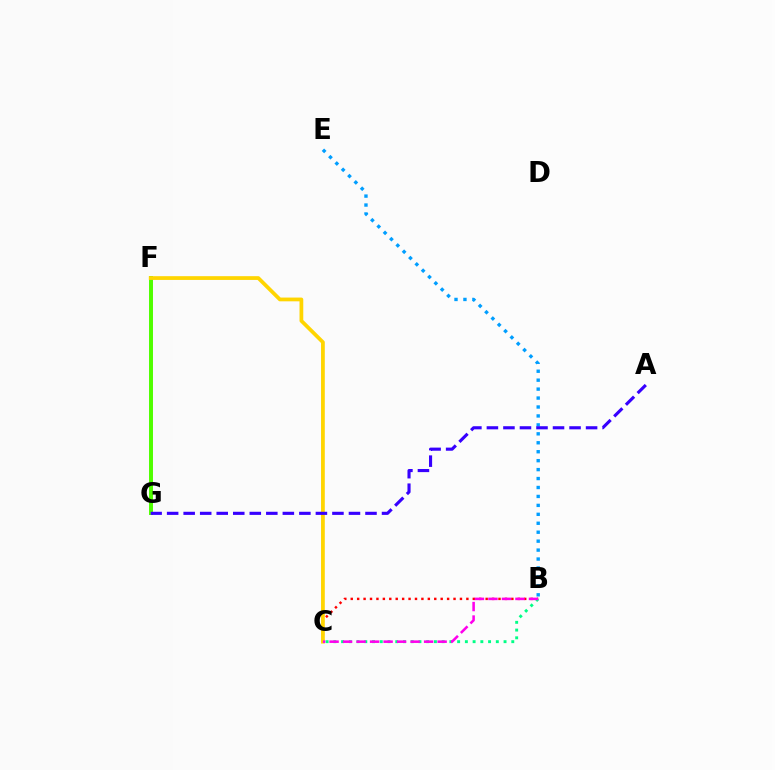{('B', 'C'): [{'color': '#ff0000', 'line_style': 'dotted', 'thickness': 1.75}, {'color': '#00ff86', 'line_style': 'dotted', 'thickness': 2.1}, {'color': '#ff00ed', 'line_style': 'dashed', 'thickness': 1.83}], ('F', 'G'): [{'color': '#4fff00', 'line_style': 'solid', 'thickness': 2.85}], ('C', 'F'): [{'color': '#ffd500', 'line_style': 'solid', 'thickness': 2.71}], ('B', 'E'): [{'color': '#009eff', 'line_style': 'dotted', 'thickness': 2.43}], ('A', 'G'): [{'color': '#3700ff', 'line_style': 'dashed', 'thickness': 2.25}]}